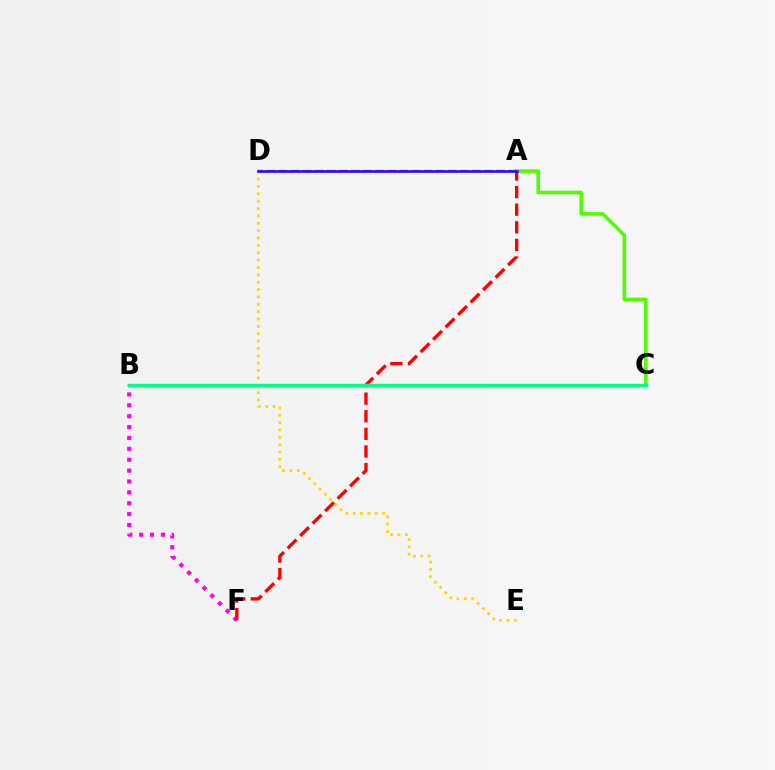{('D', 'E'): [{'color': '#ffd500', 'line_style': 'dotted', 'thickness': 2.0}], ('A', 'D'): [{'color': '#009eff', 'line_style': 'dashed', 'thickness': 1.64}, {'color': '#3700ff', 'line_style': 'solid', 'thickness': 1.88}], ('B', 'F'): [{'color': '#ff00ed', 'line_style': 'dotted', 'thickness': 2.96}], ('A', 'C'): [{'color': '#4fff00', 'line_style': 'solid', 'thickness': 2.59}], ('A', 'F'): [{'color': '#ff0000', 'line_style': 'dashed', 'thickness': 2.39}], ('B', 'C'): [{'color': '#00ff86', 'line_style': 'solid', 'thickness': 2.49}]}